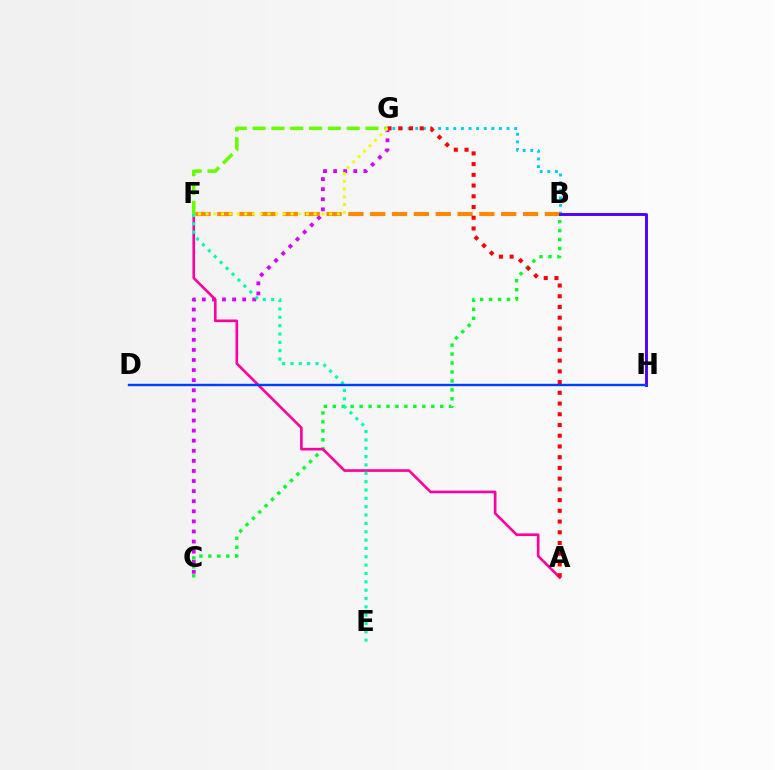{('C', 'G'): [{'color': '#d600ff', 'line_style': 'dotted', 'thickness': 2.74}], ('B', 'C'): [{'color': '#00ff27', 'line_style': 'dotted', 'thickness': 2.43}], ('A', 'F'): [{'color': '#ff00a0', 'line_style': 'solid', 'thickness': 1.9}], ('B', 'G'): [{'color': '#00c7ff', 'line_style': 'dotted', 'thickness': 2.07}], ('B', 'F'): [{'color': '#ff8800', 'line_style': 'dashed', 'thickness': 2.97}], ('A', 'G'): [{'color': '#ff0000', 'line_style': 'dotted', 'thickness': 2.91}], ('F', 'G'): [{'color': '#66ff00', 'line_style': 'dashed', 'thickness': 2.56}, {'color': '#eeff00', 'line_style': 'dotted', 'thickness': 2.1}], ('E', 'F'): [{'color': '#00ffaf', 'line_style': 'dotted', 'thickness': 2.27}], ('B', 'H'): [{'color': '#4f00ff', 'line_style': 'solid', 'thickness': 2.09}], ('D', 'H'): [{'color': '#003fff', 'line_style': 'solid', 'thickness': 1.73}]}